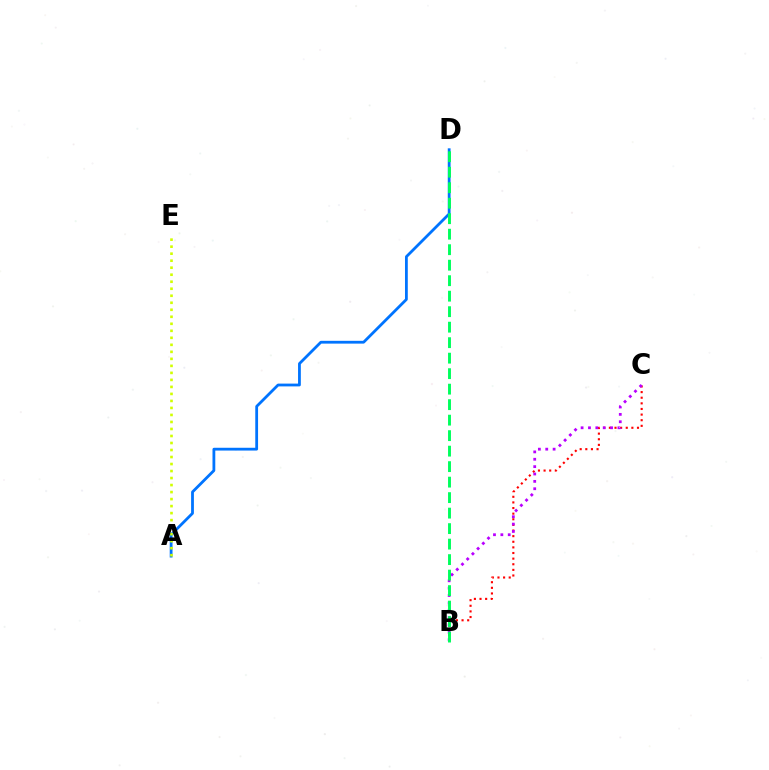{('A', 'D'): [{'color': '#0074ff', 'line_style': 'solid', 'thickness': 2.01}], ('B', 'C'): [{'color': '#ff0000', 'line_style': 'dotted', 'thickness': 1.53}, {'color': '#b900ff', 'line_style': 'dotted', 'thickness': 2.0}], ('A', 'E'): [{'color': '#d1ff00', 'line_style': 'dotted', 'thickness': 1.9}], ('B', 'D'): [{'color': '#00ff5c', 'line_style': 'dashed', 'thickness': 2.11}]}